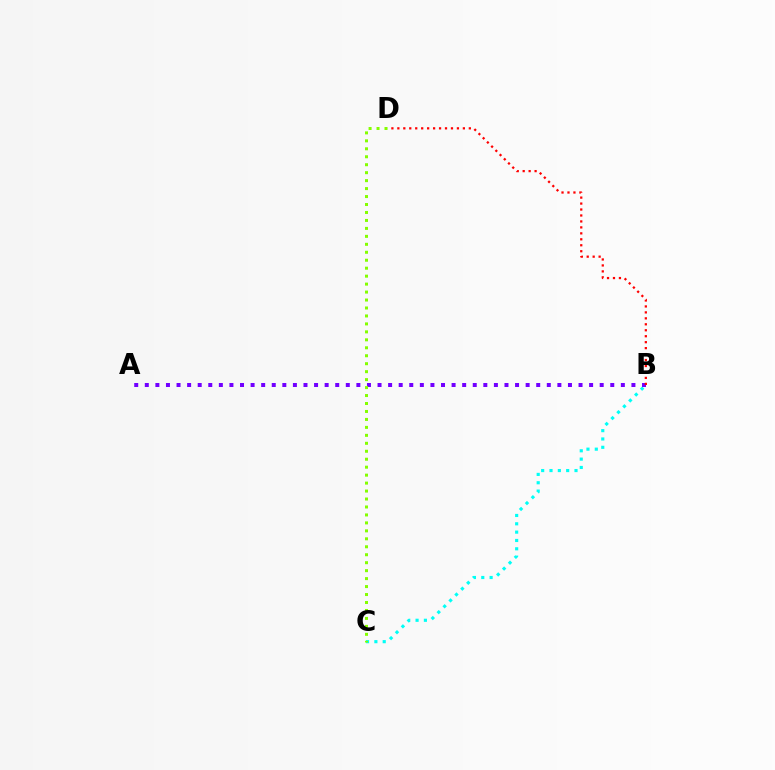{('B', 'C'): [{'color': '#00fff6', 'line_style': 'dotted', 'thickness': 2.26}], ('A', 'B'): [{'color': '#7200ff', 'line_style': 'dotted', 'thickness': 2.87}], ('B', 'D'): [{'color': '#ff0000', 'line_style': 'dotted', 'thickness': 1.62}], ('C', 'D'): [{'color': '#84ff00', 'line_style': 'dotted', 'thickness': 2.16}]}